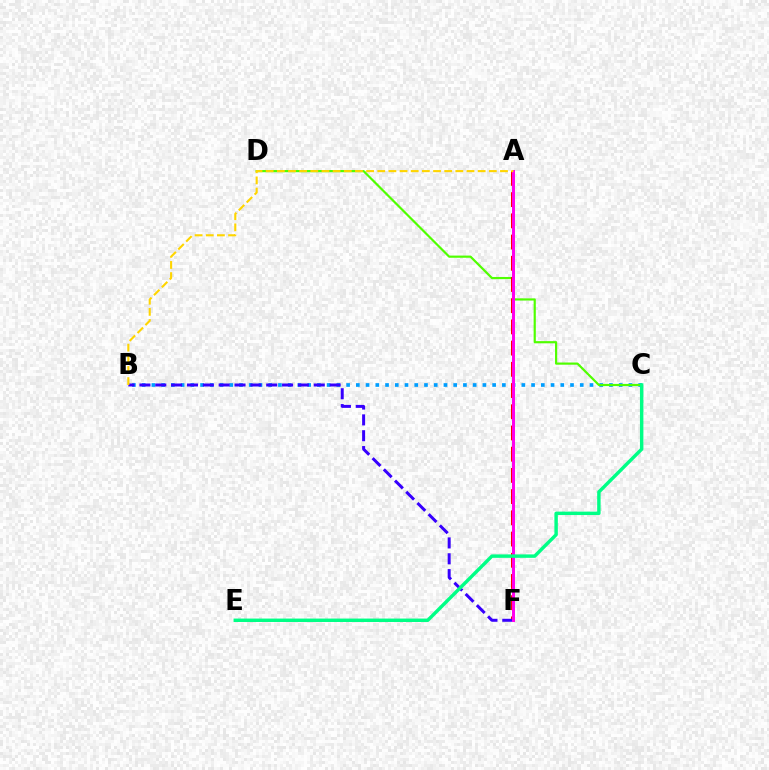{('B', 'C'): [{'color': '#009eff', 'line_style': 'dotted', 'thickness': 2.65}], ('C', 'D'): [{'color': '#4fff00', 'line_style': 'solid', 'thickness': 1.57}], ('A', 'F'): [{'color': '#ff0000', 'line_style': 'dashed', 'thickness': 2.88}, {'color': '#ff00ed', 'line_style': 'solid', 'thickness': 2.16}], ('B', 'F'): [{'color': '#3700ff', 'line_style': 'dashed', 'thickness': 2.15}], ('A', 'B'): [{'color': '#ffd500', 'line_style': 'dashed', 'thickness': 1.52}], ('C', 'E'): [{'color': '#00ff86', 'line_style': 'solid', 'thickness': 2.47}]}